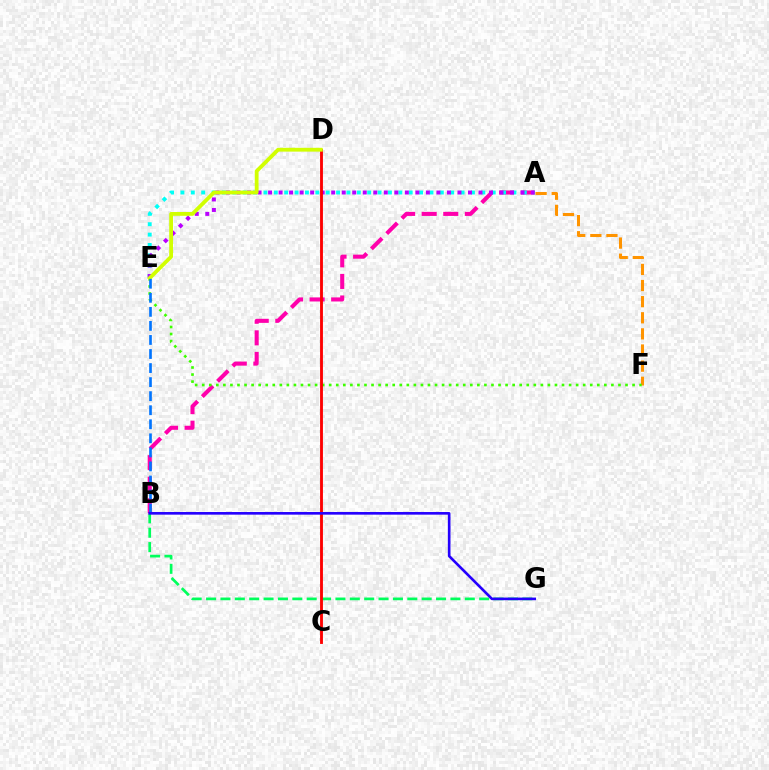{('B', 'G'): [{'color': '#00ff5c', 'line_style': 'dashed', 'thickness': 1.95}, {'color': '#2500ff', 'line_style': 'solid', 'thickness': 1.9}], ('A', 'B'): [{'color': '#ff00ac', 'line_style': 'dashed', 'thickness': 2.93}], ('A', 'F'): [{'color': '#ff9400', 'line_style': 'dashed', 'thickness': 2.19}], ('A', 'E'): [{'color': '#00fff6', 'line_style': 'dotted', 'thickness': 2.82}, {'color': '#b900ff', 'line_style': 'dotted', 'thickness': 2.86}], ('E', 'F'): [{'color': '#3dff00', 'line_style': 'dotted', 'thickness': 1.92}], ('C', 'D'): [{'color': '#ff0000', 'line_style': 'solid', 'thickness': 2.06}], ('D', 'E'): [{'color': '#d1ff00', 'line_style': 'solid', 'thickness': 2.74}], ('B', 'E'): [{'color': '#0074ff', 'line_style': 'dashed', 'thickness': 1.91}]}